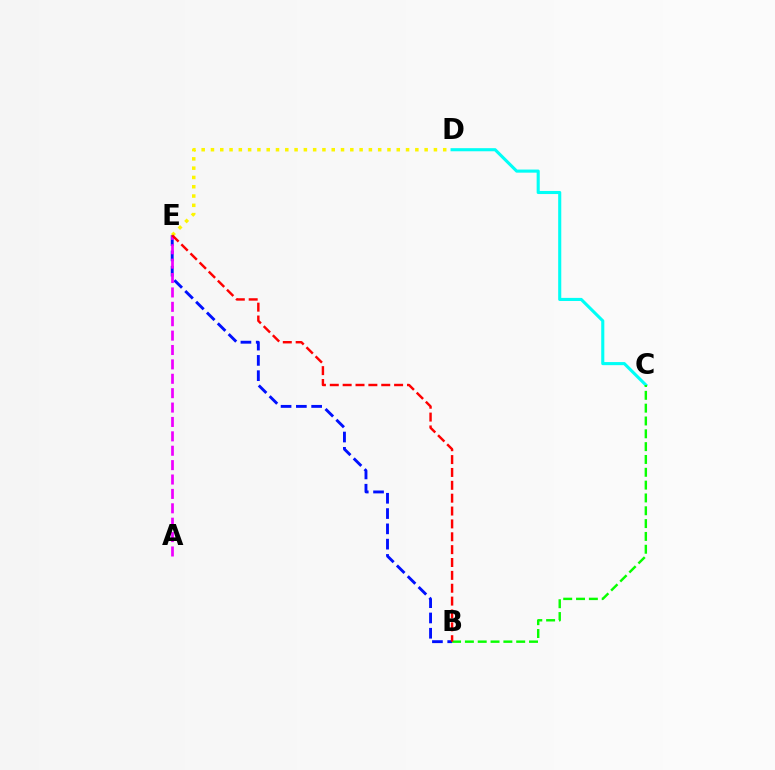{('B', 'E'): [{'color': '#0010ff', 'line_style': 'dashed', 'thickness': 2.08}, {'color': '#ff0000', 'line_style': 'dashed', 'thickness': 1.75}], ('C', 'D'): [{'color': '#00fff6', 'line_style': 'solid', 'thickness': 2.23}], ('A', 'E'): [{'color': '#ee00ff', 'line_style': 'dashed', 'thickness': 1.96}], ('D', 'E'): [{'color': '#fcf500', 'line_style': 'dotted', 'thickness': 2.52}], ('B', 'C'): [{'color': '#08ff00', 'line_style': 'dashed', 'thickness': 1.74}]}